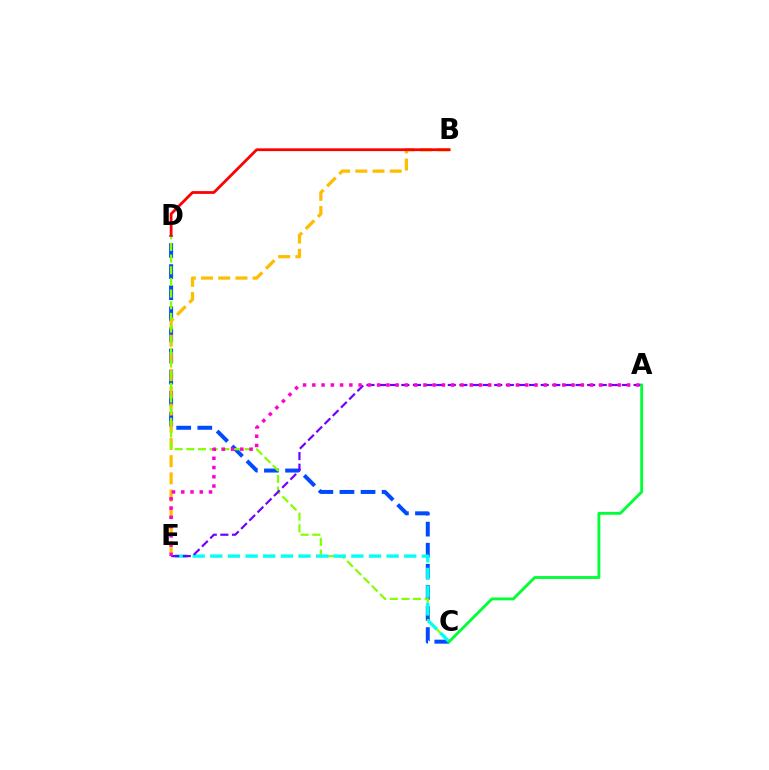{('C', 'D'): [{'color': '#004bff', 'line_style': 'dashed', 'thickness': 2.87}, {'color': '#84ff00', 'line_style': 'dashed', 'thickness': 1.58}], ('B', 'E'): [{'color': '#ffbd00', 'line_style': 'dashed', 'thickness': 2.34}], ('C', 'E'): [{'color': '#00fff6', 'line_style': 'dashed', 'thickness': 2.39}], ('A', 'E'): [{'color': '#7200ff', 'line_style': 'dashed', 'thickness': 1.58}, {'color': '#ff00cf', 'line_style': 'dotted', 'thickness': 2.52}], ('B', 'D'): [{'color': '#ff0000', 'line_style': 'solid', 'thickness': 2.0}], ('A', 'C'): [{'color': '#00ff39', 'line_style': 'solid', 'thickness': 2.07}]}